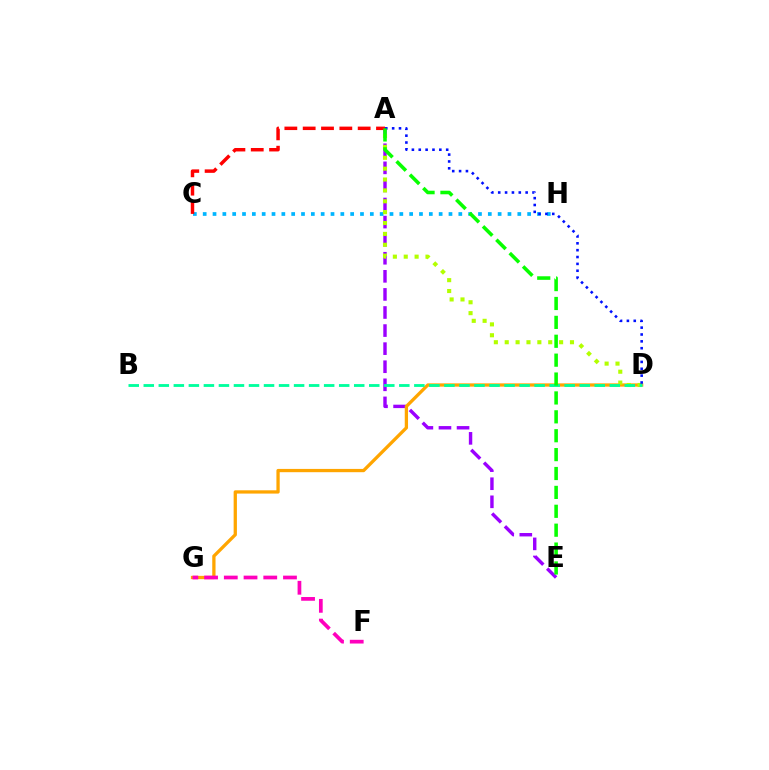{('A', 'E'): [{'color': '#9b00ff', 'line_style': 'dashed', 'thickness': 2.46}, {'color': '#08ff00', 'line_style': 'dashed', 'thickness': 2.57}], ('C', 'H'): [{'color': '#00b5ff', 'line_style': 'dotted', 'thickness': 2.67}], ('D', 'G'): [{'color': '#ffa500', 'line_style': 'solid', 'thickness': 2.36}], ('A', 'C'): [{'color': '#ff0000', 'line_style': 'dashed', 'thickness': 2.49}], ('F', 'G'): [{'color': '#ff00bd', 'line_style': 'dashed', 'thickness': 2.68}], ('A', 'D'): [{'color': '#b3ff00', 'line_style': 'dotted', 'thickness': 2.95}, {'color': '#0010ff', 'line_style': 'dotted', 'thickness': 1.86}], ('B', 'D'): [{'color': '#00ff9d', 'line_style': 'dashed', 'thickness': 2.04}]}